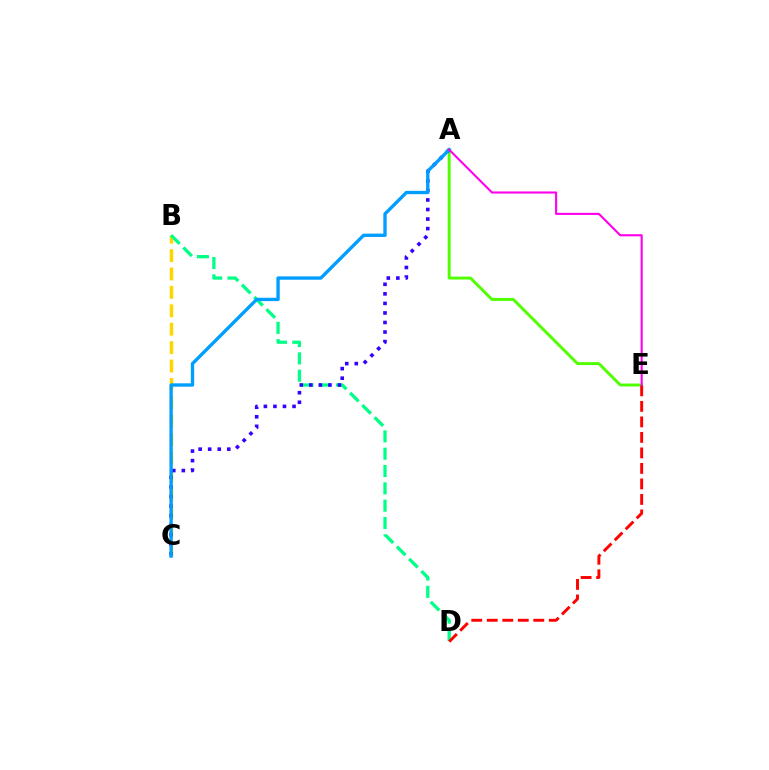{('A', 'E'): [{'color': '#4fff00', 'line_style': 'solid', 'thickness': 2.11}, {'color': '#ff00ed', 'line_style': 'solid', 'thickness': 1.52}], ('B', 'C'): [{'color': '#ffd500', 'line_style': 'dashed', 'thickness': 2.5}], ('B', 'D'): [{'color': '#00ff86', 'line_style': 'dashed', 'thickness': 2.35}], ('A', 'C'): [{'color': '#3700ff', 'line_style': 'dotted', 'thickness': 2.59}, {'color': '#009eff', 'line_style': 'solid', 'thickness': 2.41}], ('D', 'E'): [{'color': '#ff0000', 'line_style': 'dashed', 'thickness': 2.11}]}